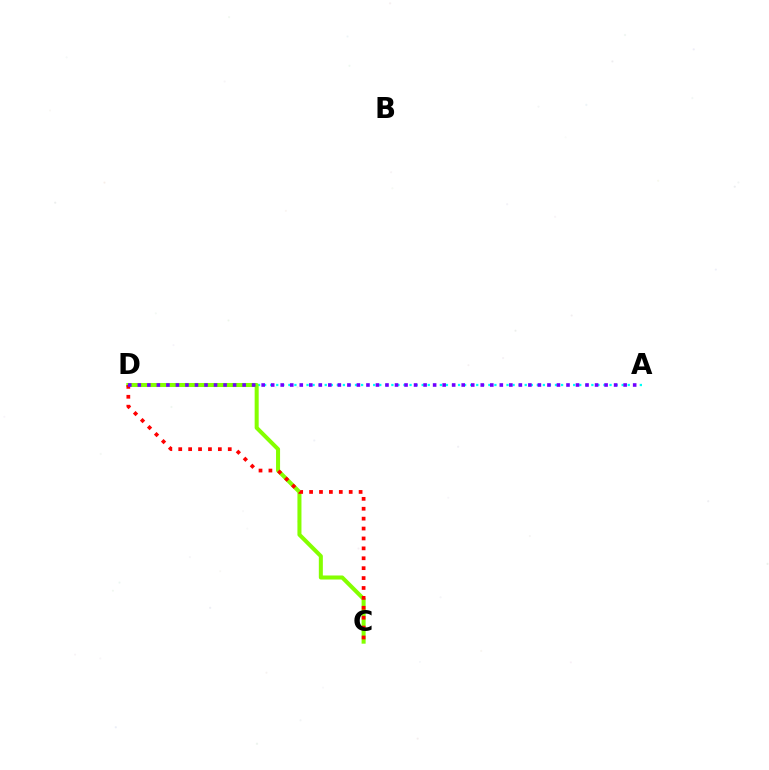{('A', 'D'): [{'color': '#00fff6', 'line_style': 'dotted', 'thickness': 1.65}, {'color': '#7200ff', 'line_style': 'dotted', 'thickness': 2.59}], ('C', 'D'): [{'color': '#84ff00', 'line_style': 'solid', 'thickness': 2.9}, {'color': '#ff0000', 'line_style': 'dotted', 'thickness': 2.69}]}